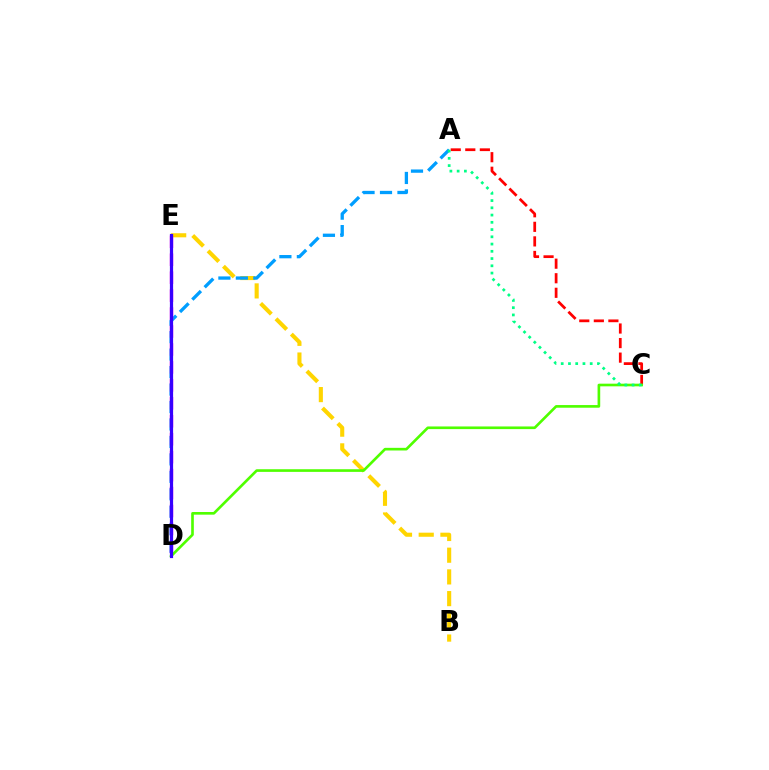{('B', 'E'): [{'color': '#ffd500', 'line_style': 'dashed', 'thickness': 2.95}], ('A', 'C'): [{'color': '#ff0000', 'line_style': 'dashed', 'thickness': 1.98}, {'color': '#00ff86', 'line_style': 'dotted', 'thickness': 1.97}], ('A', 'D'): [{'color': '#009eff', 'line_style': 'dashed', 'thickness': 2.37}], ('D', 'E'): [{'color': '#ff00ed', 'line_style': 'dashed', 'thickness': 2.44}, {'color': '#3700ff', 'line_style': 'solid', 'thickness': 2.31}], ('C', 'D'): [{'color': '#4fff00', 'line_style': 'solid', 'thickness': 1.91}]}